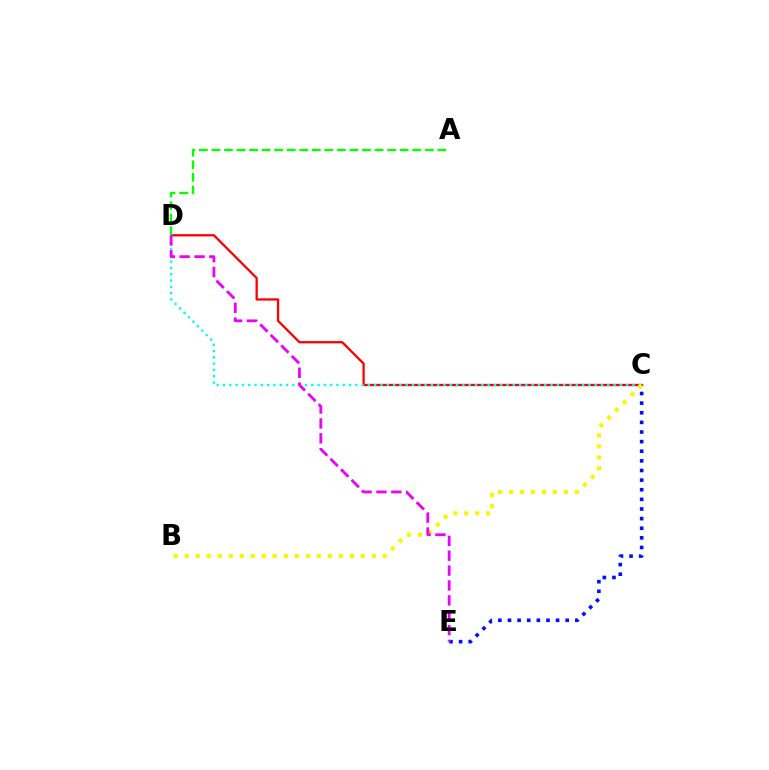{('C', 'E'): [{'color': '#0010ff', 'line_style': 'dotted', 'thickness': 2.61}], ('C', 'D'): [{'color': '#ff0000', 'line_style': 'solid', 'thickness': 1.65}, {'color': '#00fff6', 'line_style': 'dotted', 'thickness': 1.71}], ('B', 'C'): [{'color': '#fcf500', 'line_style': 'dotted', 'thickness': 2.99}], ('A', 'D'): [{'color': '#08ff00', 'line_style': 'dashed', 'thickness': 1.71}], ('D', 'E'): [{'color': '#ee00ff', 'line_style': 'dashed', 'thickness': 2.02}]}